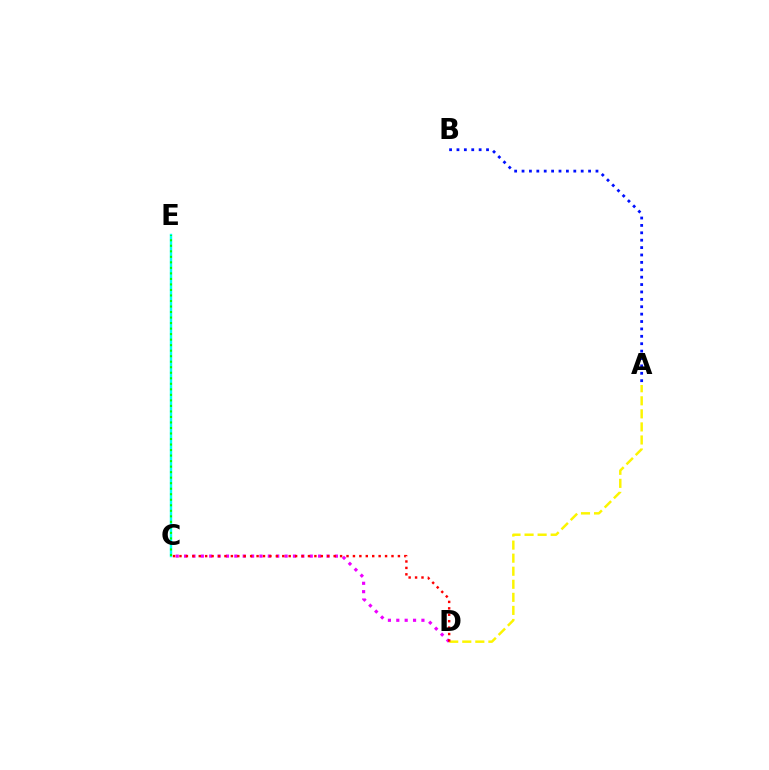{('A', 'B'): [{'color': '#0010ff', 'line_style': 'dotted', 'thickness': 2.01}], ('C', 'D'): [{'color': '#ee00ff', 'line_style': 'dotted', 'thickness': 2.28}, {'color': '#ff0000', 'line_style': 'dotted', 'thickness': 1.75}], ('C', 'E'): [{'color': '#00fff6', 'line_style': 'solid', 'thickness': 1.74}, {'color': '#08ff00', 'line_style': 'dotted', 'thickness': 1.5}], ('A', 'D'): [{'color': '#fcf500', 'line_style': 'dashed', 'thickness': 1.77}]}